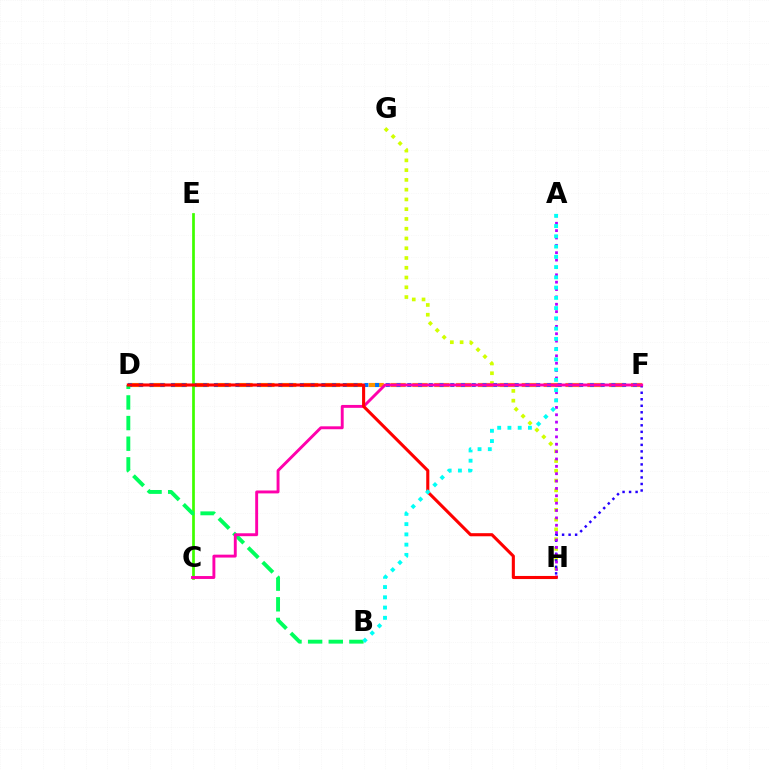{('G', 'H'): [{'color': '#d1ff00', 'line_style': 'dotted', 'thickness': 2.65}], ('D', 'F'): [{'color': '#ff9400', 'line_style': 'dashed', 'thickness': 2.97}, {'color': '#0074ff', 'line_style': 'dotted', 'thickness': 2.92}], ('F', 'H'): [{'color': '#2500ff', 'line_style': 'dotted', 'thickness': 1.77}], ('A', 'H'): [{'color': '#b900ff', 'line_style': 'dotted', 'thickness': 2.0}], ('C', 'E'): [{'color': '#3dff00', 'line_style': 'solid', 'thickness': 1.96}], ('B', 'D'): [{'color': '#00ff5c', 'line_style': 'dashed', 'thickness': 2.8}], ('C', 'F'): [{'color': '#ff00ac', 'line_style': 'solid', 'thickness': 2.09}], ('D', 'H'): [{'color': '#ff0000', 'line_style': 'solid', 'thickness': 2.23}], ('A', 'B'): [{'color': '#00fff6', 'line_style': 'dotted', 'thickness': 2.79}]}